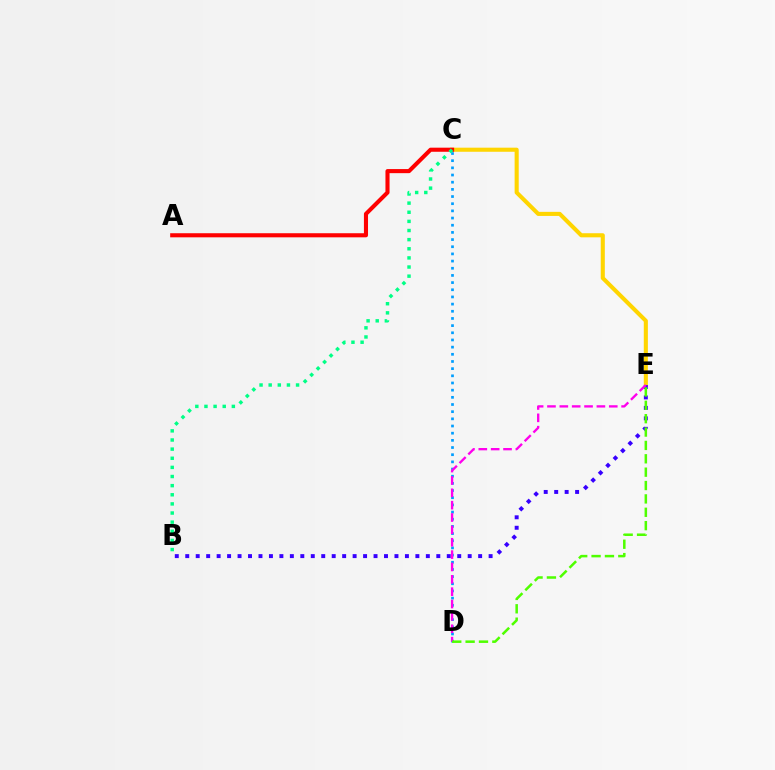{('C', 'E'): [{'color': '#ffd500', 'line_style': 'solid', 'thickness': 2.94}], ('B', 'E'): [{'color': '#3700ff', 'line_style': 'dotted', 'thickness': 2.84}], ('C', 'D'): [{'color': '#009eff', 'line_style': 'dotted', 'thickness': 1.95}], ('D', 'E'): [{'color': '#ff00ed', 'line_style': 'dashed', 'thickness': 1.68}, {'color': '#4fff00', 'line_style': 'dashed', 'thickness': 1.82}], ('A', 'C'): [{'color': '#ff0000', 'line_style': 'solid', 'thickness': 2.95}], ('B', 'C'): [{'color': '#00ff86', 'line_style': 'dotted', 'thickness': 2.48}]}